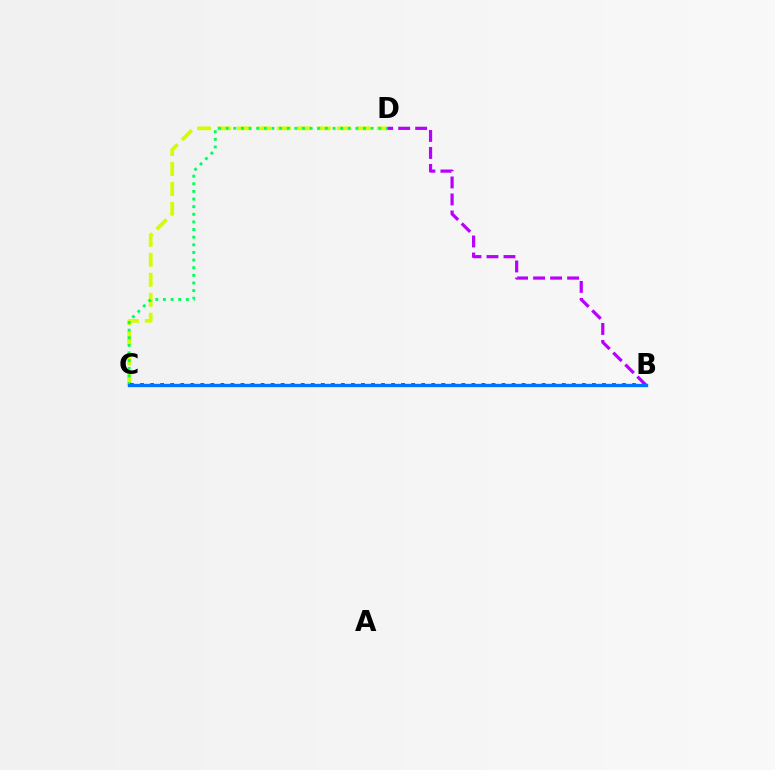{('C', 'D'): [{'color': '#d1ff00', 'line_style': 'dashed', 'thickness': 2.71}, {'color': '#00ff5c', 'line_style': 'dotted', 'thickness': 2.07}], ('B', 'D'): [{'color': '#b900ff', 'line_style': 'dashed', 'thickness': 2.31}], ('B', 'C'): [{'color': '#ff0000', 'line_style': 'dotted', 'thickness': 2.73}, {'color': '#0074ff', 'line_style': 'solid', 'thickness': 2.4}]}